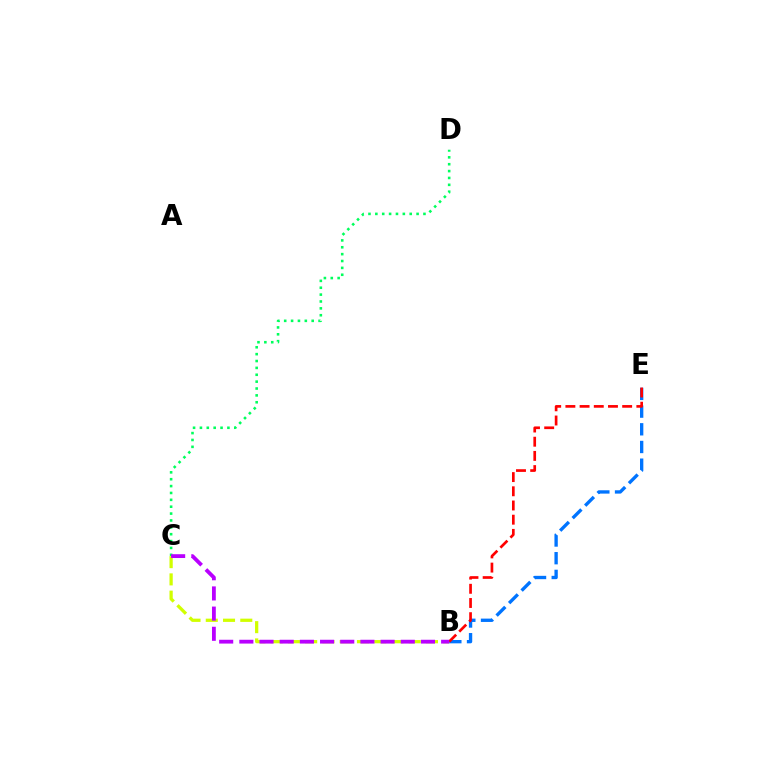{('C', 'D'): [{'color': '#00ff5c', 'line_style': 'dotted', 'thickness': 1.87}], ('B', 'C'): [{'color': '#d1ff00', 'line_style': 'dashed', 'thickness': 2.34}, {'color': '#b900ff', 'line_style': 'dashed', 'thickness': 2.74}], ('B', 'E'): [{'color': '#0074ff', 'line_style': 'dashed', 'thickness': 2.4}, {'color': '#ff0000', 'line_style': 'dashed', 'thickness': 1.93}]}